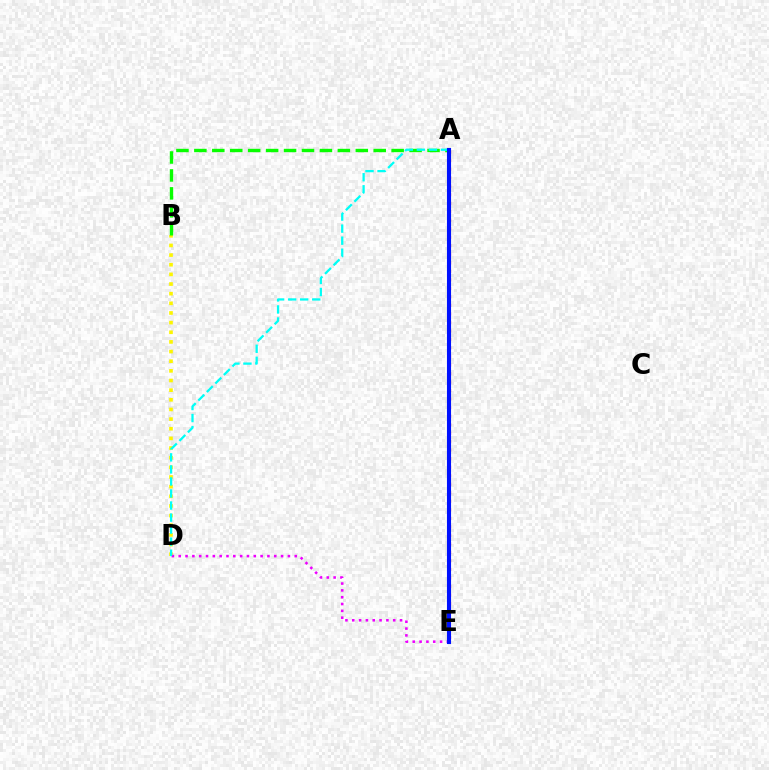{('A', 'E'): [{'color': '#ff0000', 'line_style': 'dotted', 'thickness': 2.31}, {'color': '#0010ff', 'line_style': 'solid', 'thickness': 2.94}], ('B', 'D'): [{'color': '#fcf500', 'line_style': 'dotted', 'thickness': 2.62}], ('D', 'E'): [{'color': '#ee00ff', 'line_style': 'dotted', 'thickness': 1.85}], ('A', 'B'): [{'color': '#08ff00', 'line_style': 'dashed', 'thickness': 2.44}], ('A', 'D'): [{'color': '#00fff6', 'line_style': 'dashed', 'thickness': 1.64}]}